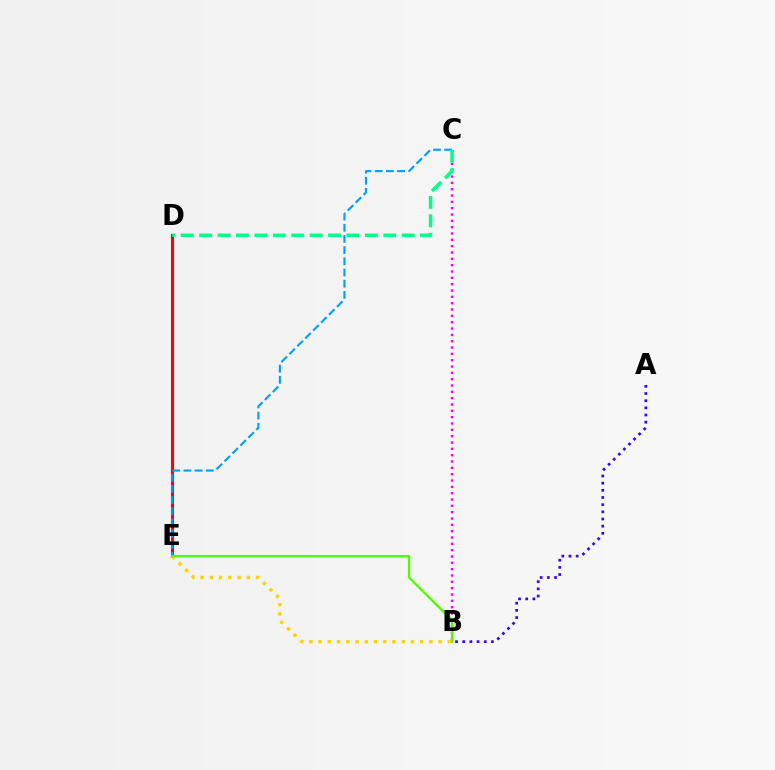{('B', 'C'): [{'color': '#ff00ed', 'line_style': 'dotted', 'thickness': 1.72}], ('A', 'B'): [{'color': '#3700ff', 'line_style': 'dotted', 'thickness': 1.95}], ('D', 'E'): [{'color': '#ff0000', 'line_style': 'solid', 'thickness': 2.21}], ('C', 'E'): [{'color': '#009eff', 'line_style': 'dashed', 'thickness': 1.52}], ('C', 'D'): [{'color': '#00ff86', 'line_style': 'dashed', 'thickness': 2.5}], ('B', 'E'): [{'color': '#ffd500', 'line_style': 'dotted', 'thickness': 2.51}, {'color': '#4fff00', 'line_style': 'solid', 'thickness': 1.67}]}